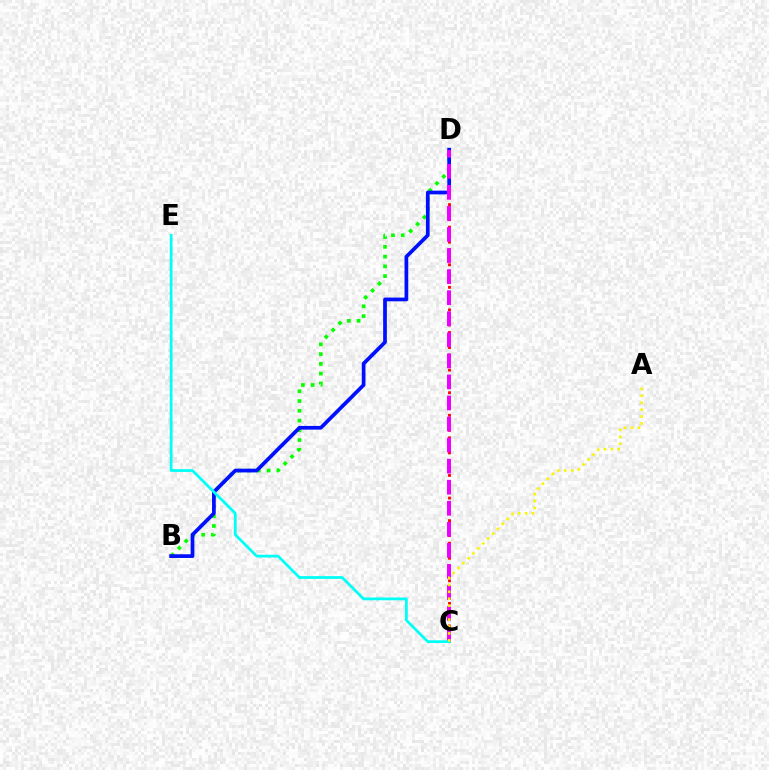{('B', 'D'): [{'color': '#08ff00', 'line_style': 'dotted', 'thickness': 2.65}, {'color': '#0010ff', 'line_style': 'solid', 'thickness': 2.68}], ('C', 'D'): [{'color': '#ff0000', 'line_style': 'dotted', 'thickness': 2.04}, {'color': '#ee00ff', 'line_style': 'dashed', 'thickness': 2.86}], ('C', 'E'): [{'color': '#00fff6', 'line_style': 'solid', 'thickness': 1.99}], ('A', 'C'): [{'color': '#fcf500', 'line_style': 'dotted', 'thickness': 1.88}]}